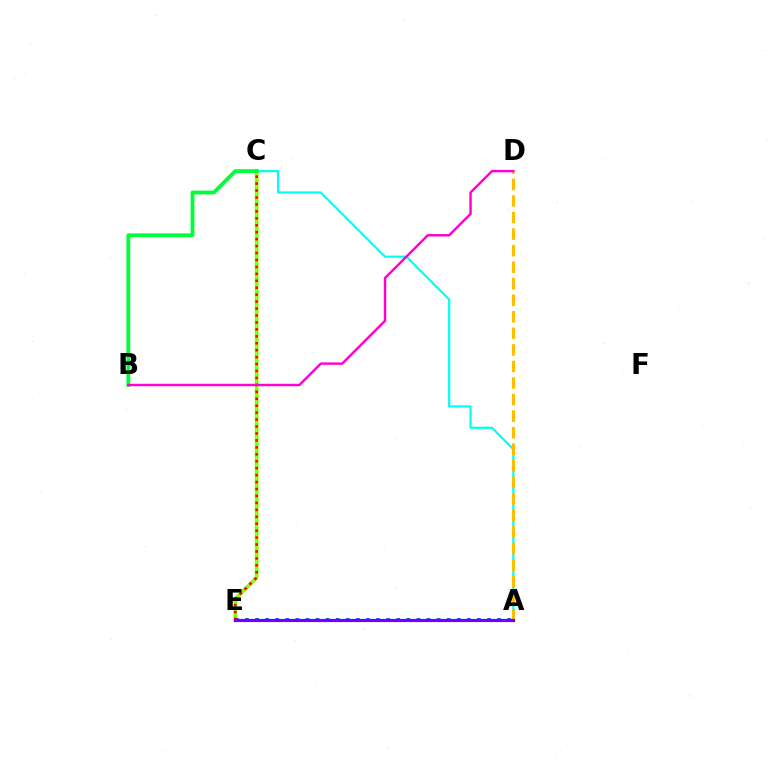{('A', 'C'): [{'color': '#00fff6', 'line_style': 'solid', 'thickness': 1.6}], ('C', 'E'): [{'color': '#84ff00', 'line_style': 'solid', 'thickness': 2.7}, {'color': '#ff0000', 'line_style': 'dotted', 'thickness': 1.89}], ('A', 'E'): [{'color': '#004bff', 'line_style': 'dotted', 'thickness': 2.74}, {'color': '#7200ff', 'line_style': 'solid', 'thickness': 2.27}], ('A', 'D'): [{'color': '#ffbd00', 'line_style': 'dashed', 'thickness': 2.25}], ('B', 'C'): [{'color': '#00ff39', 'line_style': 'solid', 'thickness': 2.74}], ('B', 'D'): [{'color': '#ff00cf', 'line_style': 'solid', 'thickness': 1.75}]}